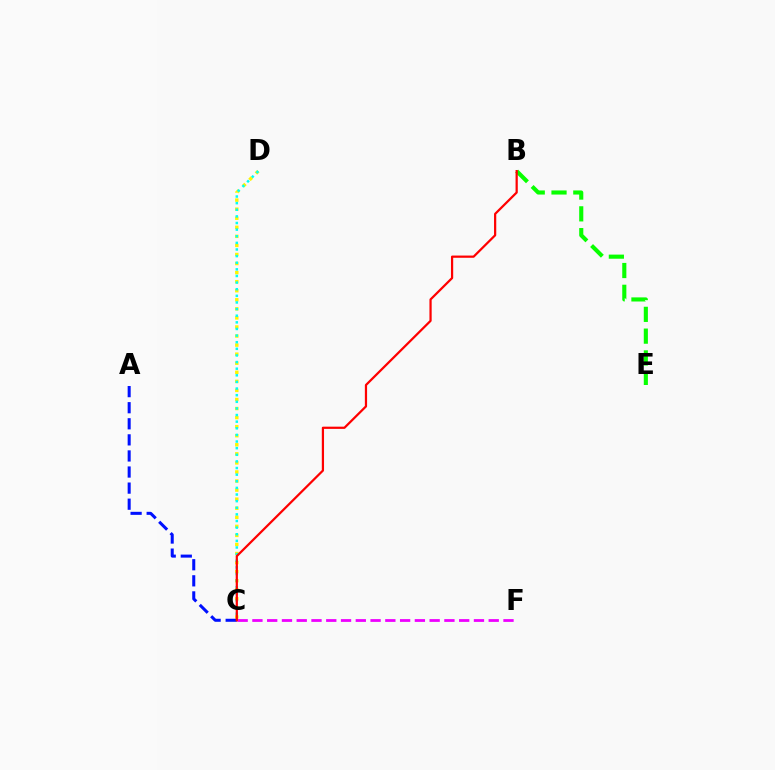{('C', 'D'): [{'color': '#fcf500', 'line_style': 'dotted', 'thickness': 2.46}, {'color': '#00fff6', 'line_style': 'dotted', 'thickness': 1.8}], ('B', 'E'): [{'color': '#08ff00', 'line_style': 'dashed', 'thickness': 2.96}], ('A', 'C'): [{'color': '#0010ff', 'line_style': 'dashed', 'thickness': 2.18}], ('C', 'F'): [{'color': '#ee00ff', 'line_style': 'dashed', 'thickness': 2.01}], ('B', 'C'): [{'color': '#ff0000', 'line_style': 'solid', 'thickness': 1.6}]}